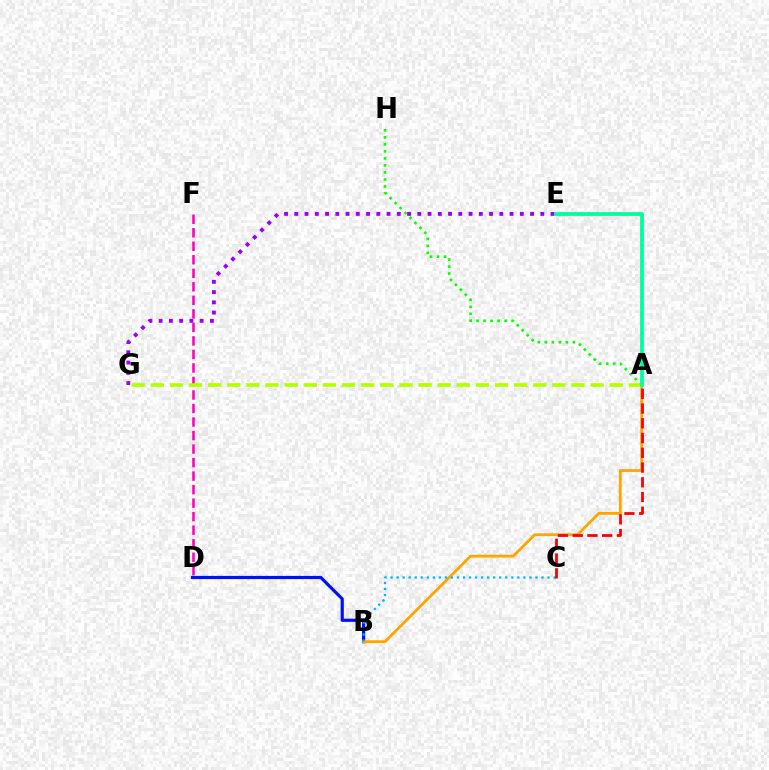{('D', 'F'): [{'color': '#ff00bd', 'line_style': 'dashed', 'thickness': 1.84}], ('B', 'D'): [{'color': '#0010ff', 'line_style': 'solid', 'thickness': 2.29}], ('A', 'H'): [{'color': '#08ff00', 'line_style': 'dotted', 'thickness': 1.91}], ('A', 'B'): [{'color': '#ffa500', 'line_style': 'solid', 'thickness': 2.02}], ('E', 'G'): [{'color': '#9b00ff', 'line_style': 'dotted', 'thickness': 2.79}], ('B', 'C'): [{'color': '#00b5ff', 'line_style': 'dotted', 'thickness': 1.64}], ('A', 'G'): [{'color': '#b3ff00', 'line_style': 'dashed', 'thickness': 2.6}], ('A', 'E'): [{'color': '#00ff9d', 'line_style': 'solid', 'thickness': 2.74}], ('A', 'C'): [{'color': '#ff0000', 'line_style': 'dashed', 'thickness': 2.0}]}